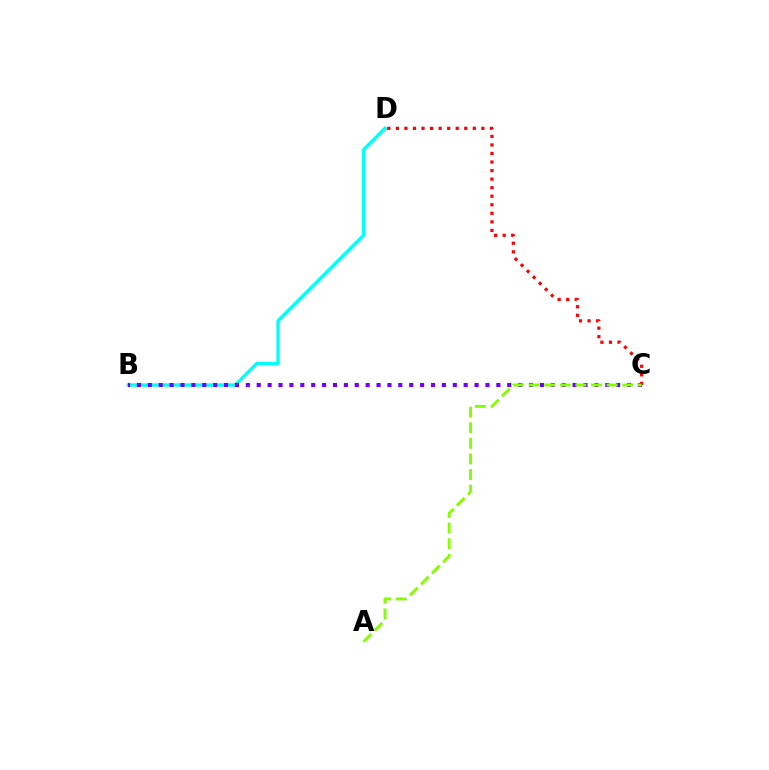{('B', 'D'): [{'color': '#00fff6', 'line_style': 'solid', 'thickness': 2.42}], ('C', 'D'): [{'color': '#ff0000', 'line_style': 'dotted', 'thickness': 2.32}], ('B', 'C'): [{'color': '#7200ff', 'line_style': 'dotted', 'thickness': 2.96}], ('A', 'C'): [{'color': '#84ff00', 'line_style': 'dashed', 'thickness': 2.12}]}